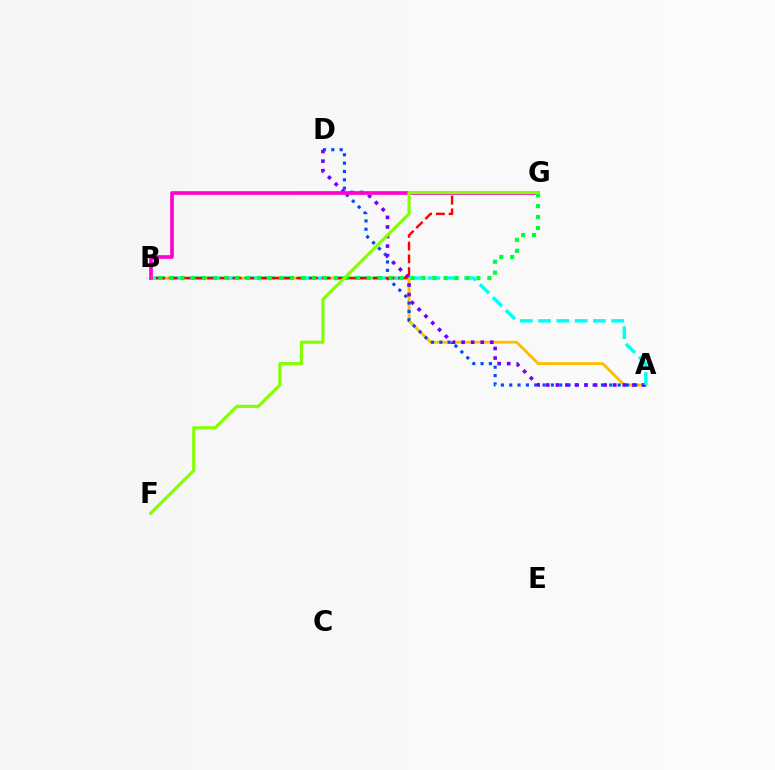{('A', 'B'): [{'color': '#ffbd00', 'line_style': 'solid', 'thickness': 2.05}, {'color': '#00fff6', 'line_style': 'dashed', 'thickness': 2.49}], ('A', 'D'): [{'color': '#004bff', 'line_style': 'dotted', 'thickness': 2.27}, {'color': '#7200ff', 'line_style': 'dotted', 'thickness': 2.6}], ('B', 'G'): [{'color': '#ff00cf', 'line_style': 'solid', 'thickness': 2.64}, {'color': '#ff0000', 'line_style': 'dashed', 'thickness': 1.73}, {'color': '#00ff39', 'line_style': 'dotted', 'thickness': 2.98}], ('F', 'G'): [{'color': '#84ff00', 'line_style': 'solid', 'thickness': 2.27}]}